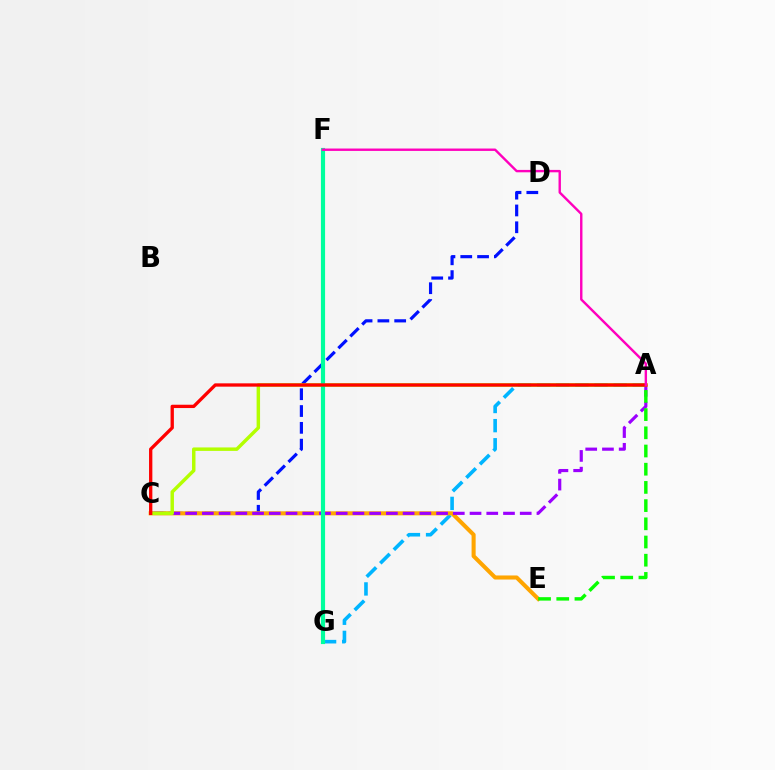{('C', 'D'): [{'color': '#0010ff', 'line_style': 'dashed', 'thickness': 2.28}], ('A', 'G'): [{'color': '#00b5ff', 'line_style': 'dashed', 'thickness': 2.6}], ('C', 'E'): [{'color': '#ffa500', 'line_style': 'solid', 'thickness': 2.93}], ('A', 'C'): [{'color': '#9b00ff', 'line_style': 'dashed', 'thickness': 2.27}, {'color': '#b3ff00', 'line_style': 'solid', 'thickness': 2.49}, {'color': '#ff0000', 'line_style': 'solid', 'thickness': 2.39}], ('F', 'G'): [{'color': '#00ff9d', 'line_style': 'solid', 'thickness': 2.99}], ('A', 'F'): [{'color': '#ff00bd', 'line_style': 'solid', 'thickness': 1.73}], ('A', 'E'): [{'color': '#08ff00', 'line_style': 'dashed', 'thickness': 2.47}]}